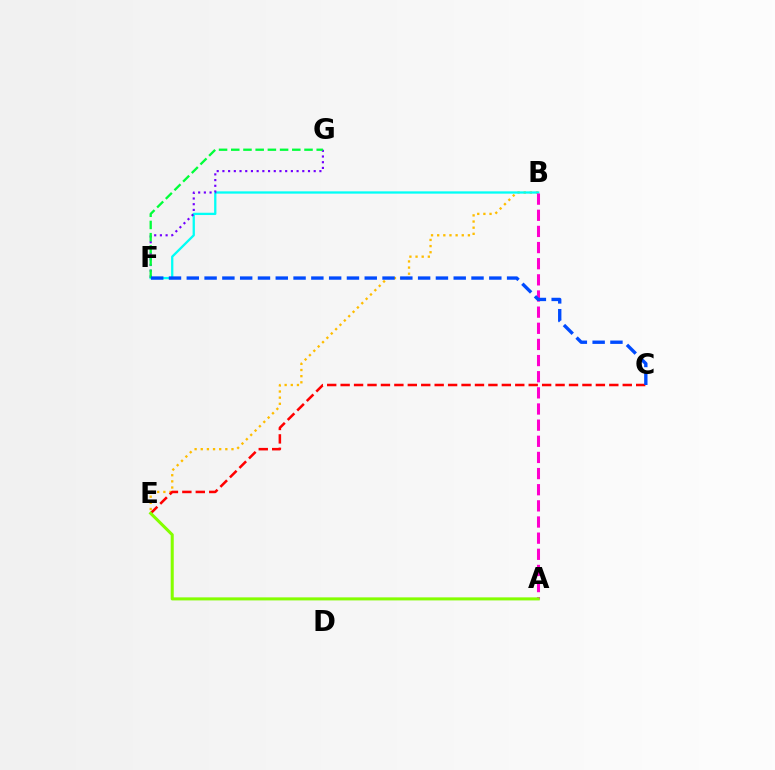{('B', 'E'): [{'color': '#ffbd00', 'line_style': 'dotted', 'thickness': 1.67}], ('B', 'F'): [{'color': '#00fff6', 'line_style': 'solid', 'thickness': 1.65}], ('A', 'B'): [{'color': '#ff00cf', 'line_style': 'dashed', 'thickness': 2.19}], ('F', 'G'): [{'color': '#7200ff', 'line_style': 'dotted', 'thickness': 1.55}, {'color': '#00ff39', 'line_style': 'dashed', 'thickness': 1.66}], ('C', 'E'): [{'color': '#ff0000', 'line_style': 'dashed', 'thickness': 1.82}], ('C', 'F'): [{'color': '#004bff', 'line_style': 'dashed', 'thickness': 2.42}], ('A', 'E'): [{'color': '#84ff00', 'line_style': 'solid', 'thickness': 2.19}]}